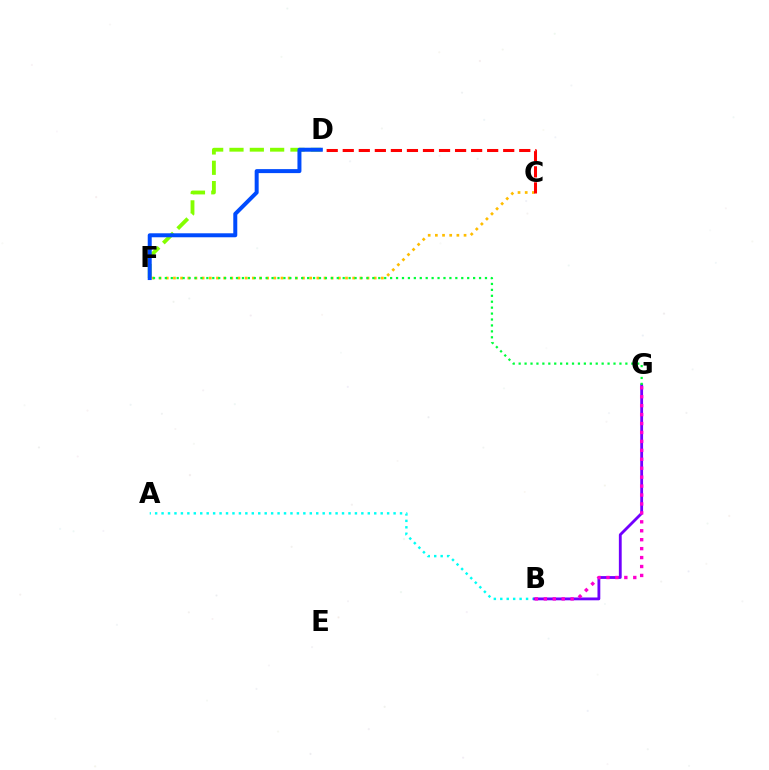{('D', 'F'): [{'color': '#84ff00', 'line_style': 'dashed', 'thickness': 2.76}, {'color': '#004bff', 'line_style': 'solid', 'thickness': 2.87}], ('C', 'F'): [{'color': '#ffbd00', 'line_style': 'dotted', 'thickness': 1.95}], ('A', 'B'): [{'color': '#00fff6', 'line_style': 'dotted', 'thickness': 1.75}], ('C', 'D'): [{'color': '#ff0000', 'line_style': 'dashed', 'thickness': 2.18}], ('B', 'G'): [{'color': '#7200ff', 'line_style': 'solid', 'thickness': 2.04}, {'color': '#ff00cf', 'line_style': 'dotted', 'thickness': 2.43}], ('F', 'G'): [{'color': '#00ff39', 'line_style': 'dotted', 'thickness': 1.61}]}